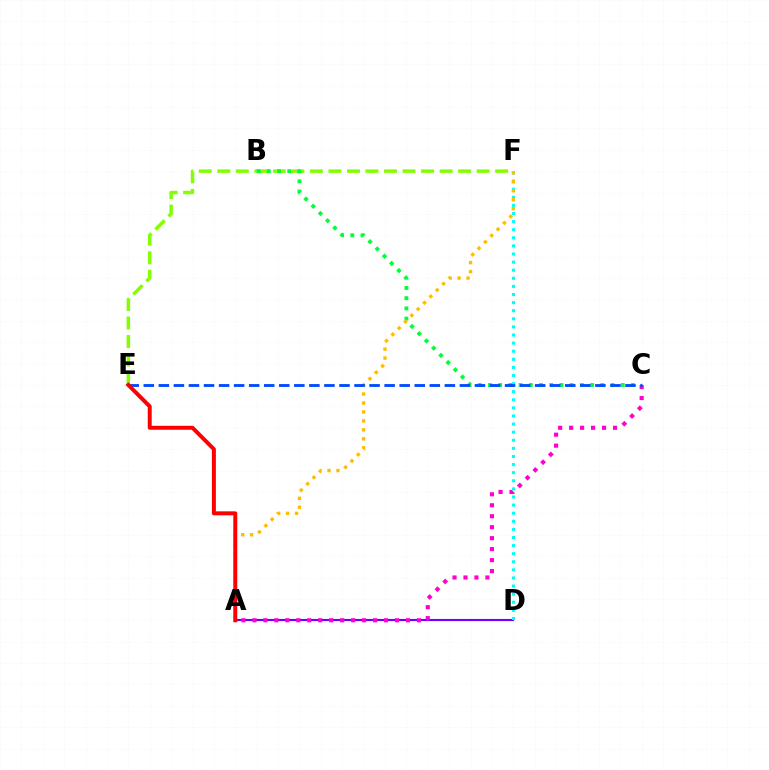{('E', 'F'): [{'color': '#84ff00', 'line_style': 'dashed', 'thickness': 2.52}], ('A', 'D'): [{'color': '#7200ff', 'line_style': 'solid', 'thickness': 1.52}], ('B', 'C'): [{'color': '#00ff39', 'line_style': 'dotted', 'thickness': 2.78}], ('A', 'C'): [{'color': '#ff00cf', 'line_style': 'dotted', 'thickness': 2.98}], ('D', 'F'): [{'color': '#00fff6', 'line_style': 'dotted', 'thickness': 2.2}], ('A', 'F'): [{'color': '#ffbd00', 'line_style': 'dotted', 'thickness': 2.44}], ('C', 'E'): [{'color': '#004bff', 'line_style': 'dashed', 'thickness': 2.04}], ('A', 'E'): [{'color': '#ff0000', 'line_style': 'solid', 'thickness': 2.86}]}